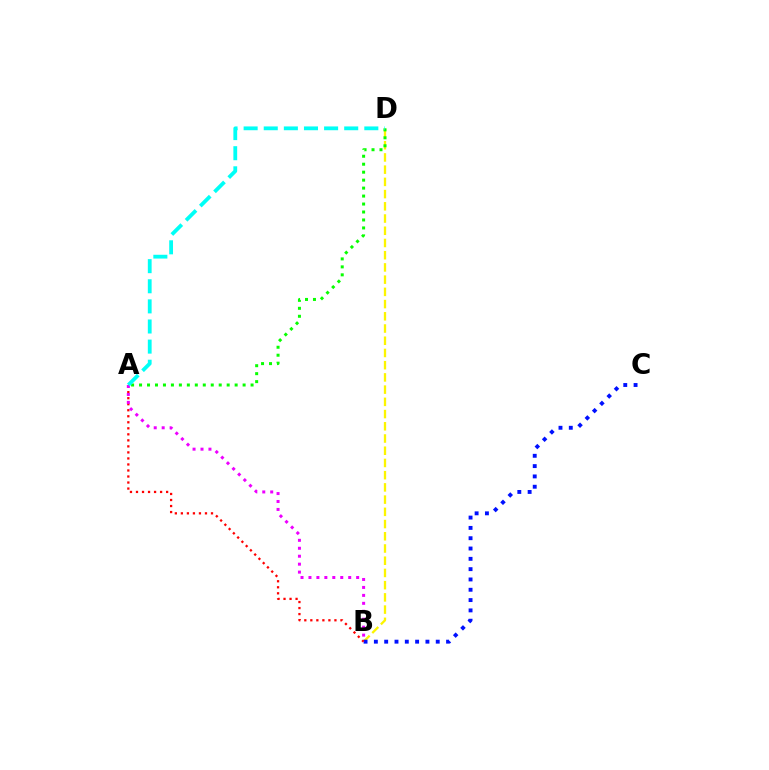{('B', 'D'): [{'color': '#fcf500', 'line_style': 'dashed', 'thickness': 1.66}], ('B', 'C'): [{'color': '#0010ff', 'line_style': 'dotted', 'thickness': 2.8}], ('A', 'B'): [{'color': '#ff0000', 'line_style': 'dotted', 'thickness': 1.64}, {'color': '#ee00ff', 'line_style': 'dotted', 'thickness': 2.16}], ('A', 'D'): [{'color': '#08ff00', 'line_style': 'dotted', 'thickness': 2.16}, {'color': '#00fff6', 'line_style': 'dashed', 'thickness': 2.73}]}